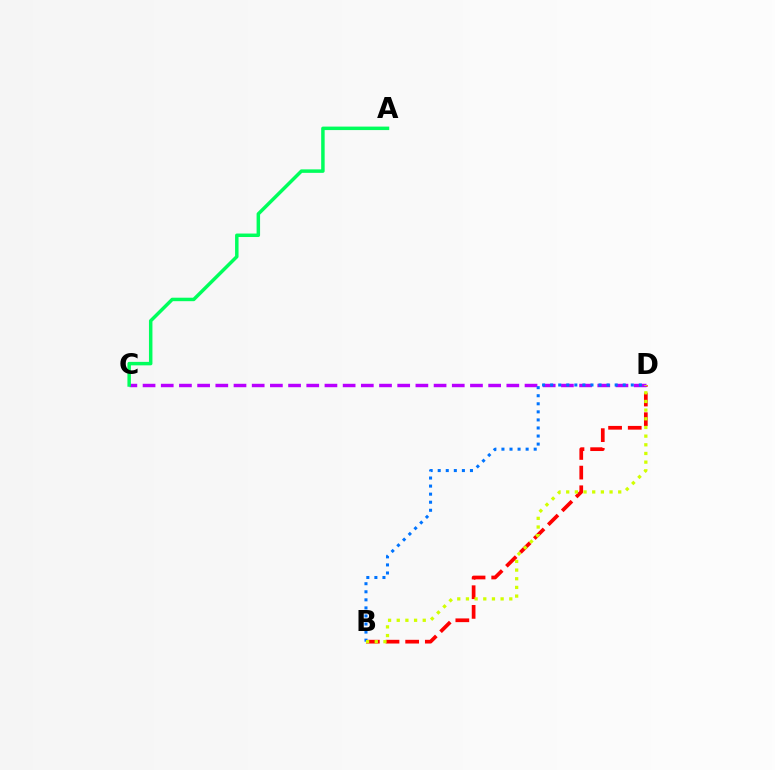{('B', 'D'): [{'color': '#ff0000', 'line_style': 'dashed', 'thickness': 2.67}, {'color': '#0074ff', 'line_style': 'dotted', 'thickness': 2.19}, {'color': '#d1ff00', 'line_style': 'dotted', 'thickness': 2.36}], ('C', 'D'): [{'color': '#b900ff', 'line_style': 'dashed', 'thickness': 2.47}], ('A', 'C'): [{'color': '#00ff5c', 'line_style': 'solid', 'thickness': 2.5}]}